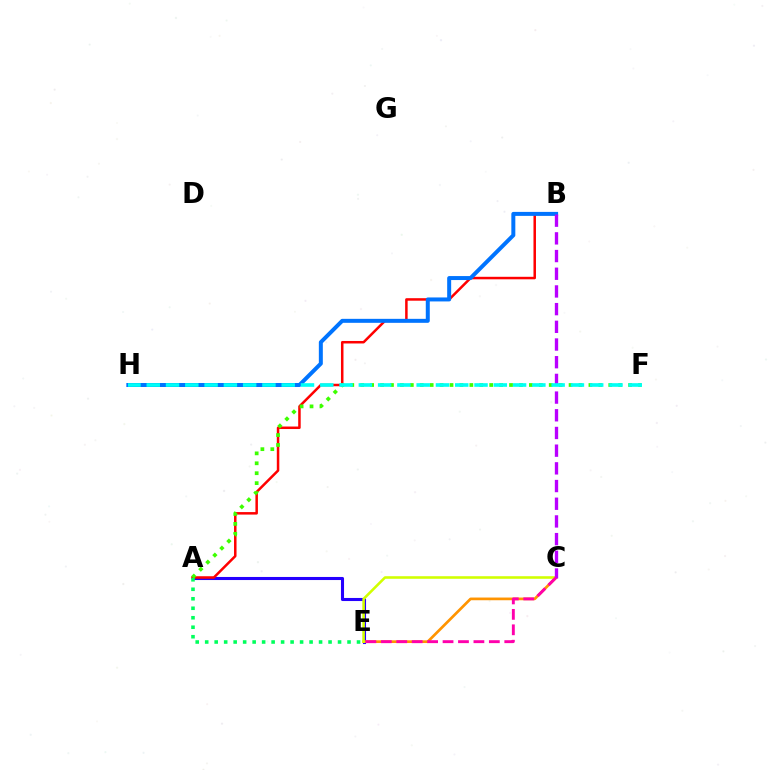{('A', 'E'): [{'color': '#2500ff', 'line_style': 'solid', 'thickness': 2.22}, {'color': '#00ff5c', 'line_style': 'dotted', 'thickness': 2.58}], ('A', 'B'): [{'color': '#ff0000', 'line_style': 'solid', 'thickness': 1.8}], ('A', 'F'): [{'color': '#3dff00', 'line_style': 'dotted', 'thickness': 2.7}], ('C', 'E'): [{'color': '#ff9400', 'line_style': 'solid', 'thickness': 1.95}, {'color': '#d1ff00', 'line_style': 'solid', 'thickness': 1.86}, {'color': '#ff00ac', 'line_style': 'dashed', 'thickness': 2.1}], ('B', 'H'): [{'color': '#0074ff', 'line_style': 'solid', 'thickness': 2.87}], ('B', 'C'): [{'color': '#b900ff', 'line_style': 'dashed', 'thickness': 2.4}], ('F', 'H'): [{'color': '#00fff6', 'line_style': 'dashed', 'thickness': 2.62}]}